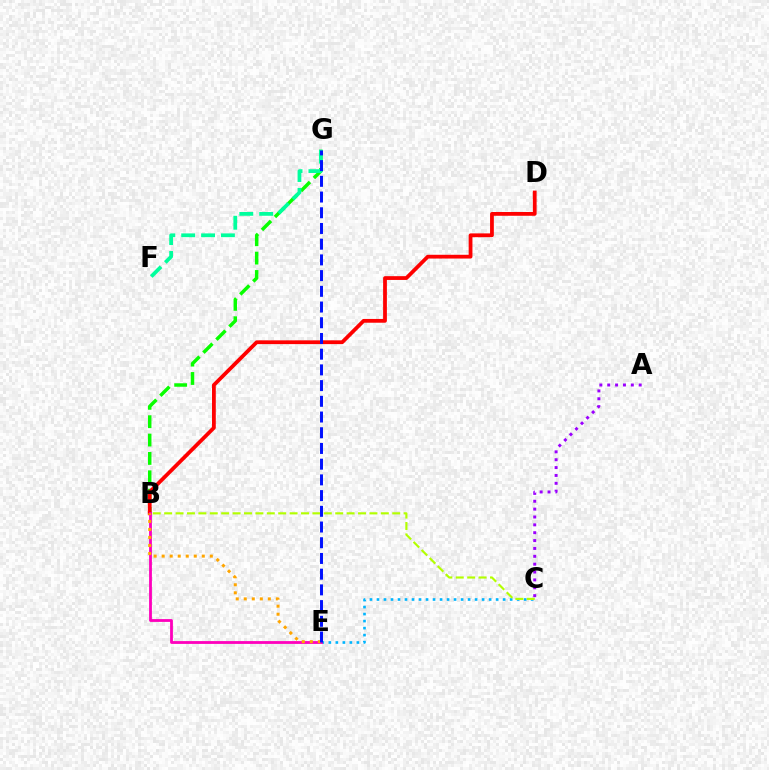{('B', 'G'): [{'color': '#08ff00', 'line_style': 'dashed', 'thickness': 2.5}], ('C', 'E'): [{'color': '#00b5ff', 'line_style': 'dotted', 'thickness': 1.9}], ('B', 'D'): [{'color': '#ff0000', 'line_style': 'solid', 'thickness': 2.72}], ('B', 'C'): [{'color': '#b3ff00', 'line_style': 'dashed', 'thickness': 1.55}], ('B', 'E'): [{'color': '#ff00bd', 'line_style': 'solid', 'thickness': 2.02}, {'color': '#ffa500', 'line_style': 'dotted', 'thickness': 2.18}], ('F', 'G'): [{'color': '#00ff9d', 'line_style': 'dashed', 'thickness': 2.7}], ('A', 'C'): [{'color': '#9b00ff', 'line_style': 'dotted', 'thickness': 2.14}], ('E', 'G'): [{'color': '#0010ff', 'line_style': 'dashed', 'thickness': 2.13}]}